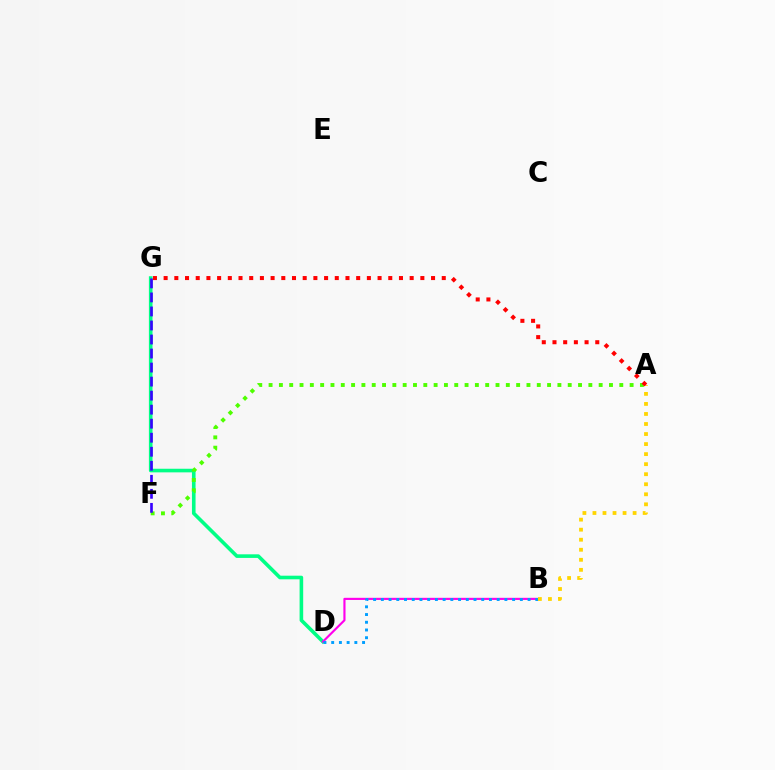{('D', 'G'): [{'color': '#00ff86', 'line_style': 'solid', 'thickness': 2.6}], ('A', 'F'): [{'color': '#4fff00', 'line_style': 'dotted', 'thickness': 2.8}], ('F', 'G'): [{'color': '#3700ff', 'line_style': 'dashed', 'thickness': 1.91}], ('B', 'D'): [{'color': '#ff00ed', 'line_style': 'solid', 'thickness': 1.54}, {'color': '#009eff', 'line_style': 'dotted', 'thickness': 2.1}], ('A', 'B'): [{'color': '#ffd500', 'line_style': 'dotted', 'thickness': 2.73}], ('A', 'G'): [{'color': '#ff0000', 'line_style': 'dotted', 'thickness': 2.91}]}